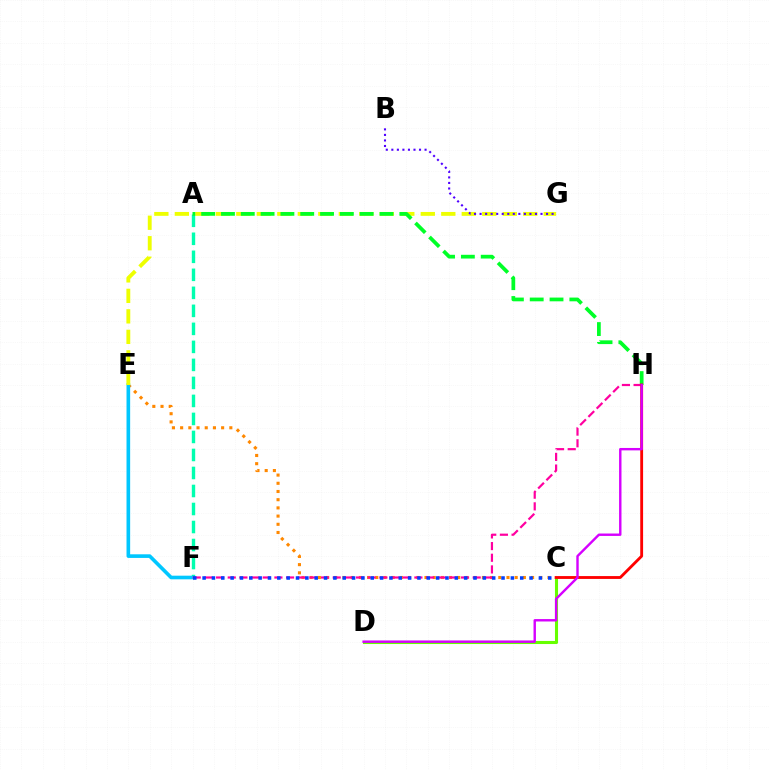{('A', 'F'): [{'color': '#00ffaf', 'line_style': 'dashed', 'thickness': 2.45}], ('C', 'D'): [{'color': '#66ff00', 'line_style': 'solid', 'thickness': 2.21}], ('C', 'E'): [{'color': '#ff8800', 'line_style': 'dotted', 'thickness': 2.23}], ('E', 'F'): [{'color': '#00c7ff', 'line_style': 'solid', 'thickness': 2.62}], ('E', 'G'): [{'color': '#eeff00', 'line_style': 'dashed', 'thickness': 2.78}], ('A', 'H'): [{'color': '#00ff27', 'line_style': 'dashed', 'thickness': 2.69}], ('F', 'H'): [{'color': '#ff00a0', 'line_style': 'dashed', 'thickness': 1.58}], ('C', 'H'): [{'color': '#ff0000', 'line_style': 'solid', 'thickness': 2.05}], ('D', 'H'): [{'color': '#d600ff', 'line_style': 'solid', 'thickness': 1.73}], ('B', 'G'): [{'color': '#4f00ff', 'line_style': 'dotted', 'thickness': 1.5}], ('C', 'F'): [{'color': '#003fff', 'line_style': 'dotted', 'thickness': 2.54}]}